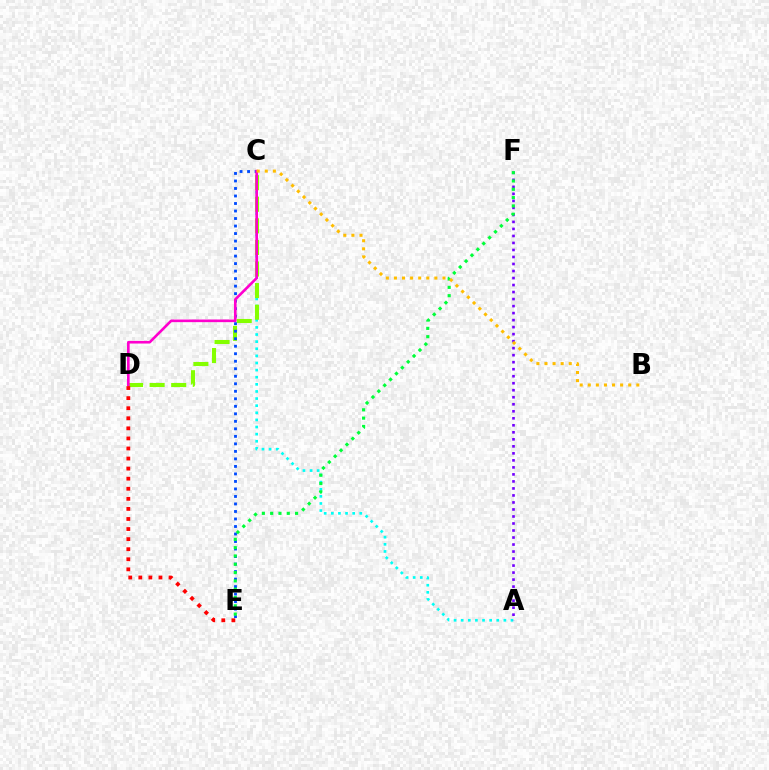{('A', 'C'): [{'color': '#00fff6', 'line_style': 'dotted', 'thickness': 1.93}], ('C', 'D'): [{'color': '#84ff00', 'line_style': 'dashed', 'thickness': 2.93}, {'color': '#ff00cf', 'line_style': 'solid', 'thickness': 1.9}], ('A', 'F'): [{'color': '#7200ff', 'line_style': 'dotted', 'thickness': 1.91}], ('C', 'E'): [{'color': '#004bff', 'line_style': 'dotted', 'thickness': 2.04}], ('E', 'F'): [{'color': '#00ff39', 'line_style': 'dotted', 'thickness': 2.26}], ('B', 'C'): [{'color': '#ffbd00', 'line_style': 'dotted', 'thickness': 2.2}], ('D', 'E'): [{'color': '#ff0000', 'line_style': 'dotted', 'thickness': 2.74}]}